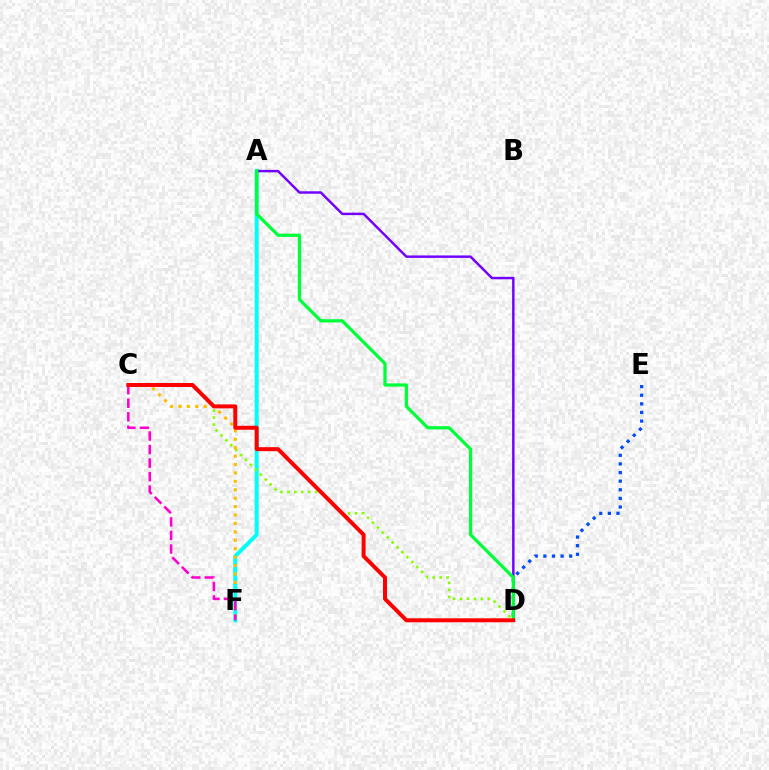{('A', 'F'): [{'color': '#00fff6', 'line_style': 'solid', 'thickness': 2.87}], ('C', 'D'): [{'color': '#84ff00', 'line_style': 'dotted', 'thickness': 1.89}, {'color': '#ff0000', 'line_style': 'solid', 'thickness': 2.86}], ('A', 'D'): [{'color': '#7200ff', 'line_style': 'solid', 'thickness': 1.76}, {'color': '#00ff39', 'line_style': 'solid', 'thickness': 2.33}], ('D', 'E'): [{'color': '#004bff', 'line_style': 'dotted', 'thickness': 2.34}], ('C', 'F'): [{'color': '#ffbd00', 'line_style': 'dotted', 'thickness': 2.29}, {'color': '#ff00cf', 'line_style': 'dashed', 'thickness': 1.84}]}